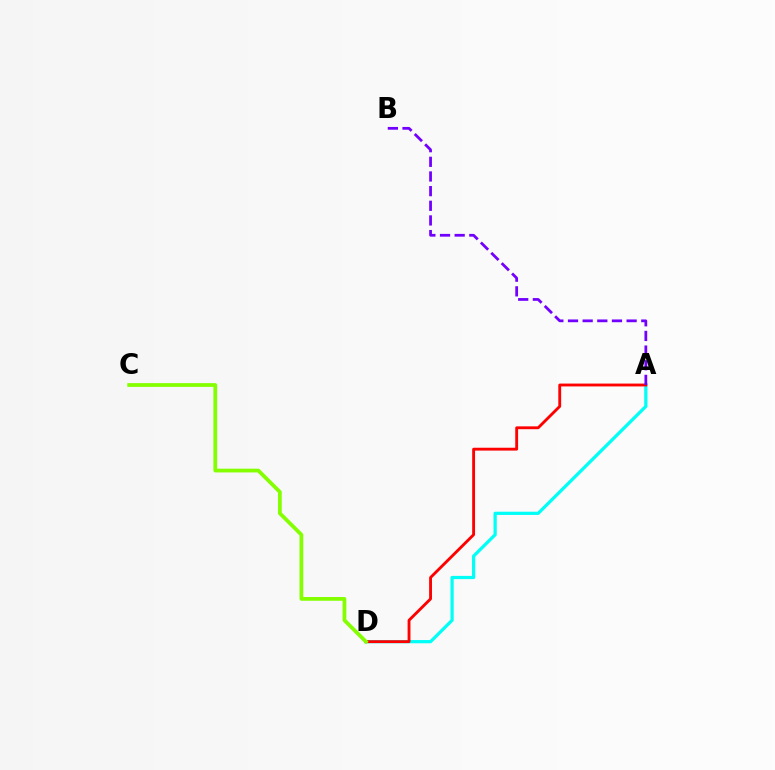{('A', 'D'): [{'color': '#00fff6', 'line_style': 'solid', 'thickness': 2.33}, {'color': '#ff0000', 'line_style': 'solid', 'thickness': 2.05}], ('C', 'D'): [{'color': '#84ff00', 'line_style': 'solid', 'thickness': 2.7}], ('A', 'B'): [{'color': '#7200ff', 'line_style': 'dashed', 'thickness': 1.99}]}